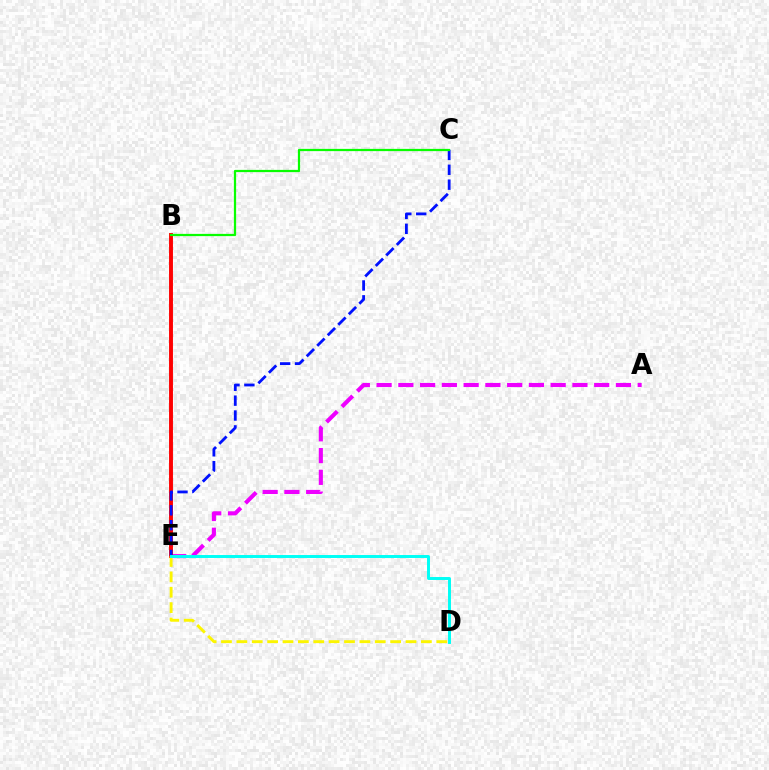{('A', 'E'): [{'color': '#ee00ff', 'line_style': 'dashed', 'thickness': 2.96}], ('B', 'E'): [{'color': '#ff0000', 'line_style': 'solid', 'thickness': 2.81}], ('D', 'E'): [{'color': '#fcf500', 'line_style': 'dashed', 'thickness': 2.09}, {'color': '#00fff6', 'line_style': 'solid', 'thickness': 2.13}], ('C', 'E'): [{'color': '#0010ff', 'line_style': 'dashed', 'thickness': 2.02}], ('B', 'C'): [{'color': '#08ff00', 'line_style': 'solid', 'thickness': 1.61}]}